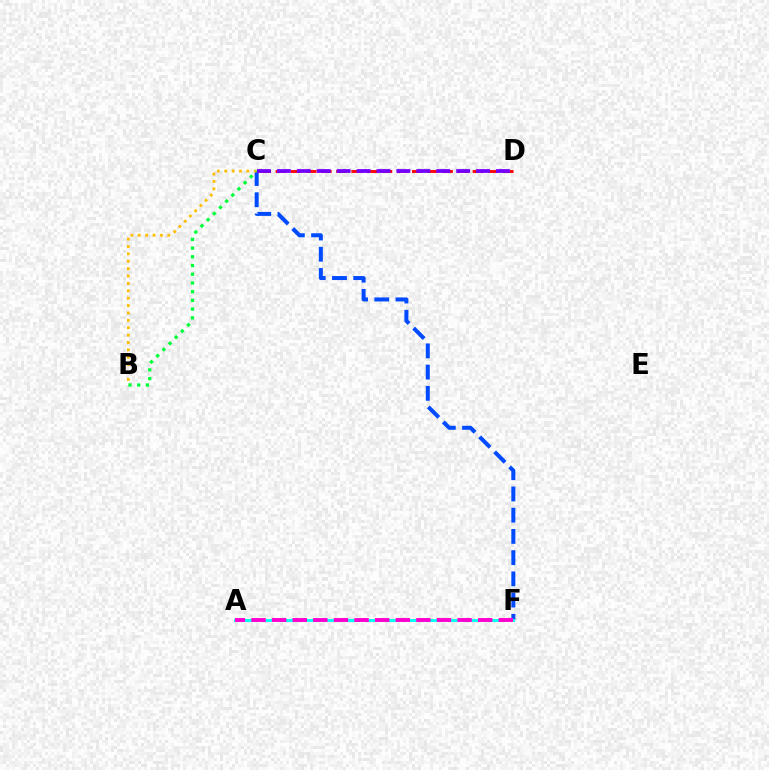{('A', 'F'): [{'color': '#84ff00', 'line_style': 'dotted', 'thickness': 1.52}, {'color': '#00fff6', 'line_style': 'solid', 'thickness': 2.09}, {'color': '#ff00cf', 'line_style': 'dashed', 'thickness': 2.8}], ('C', 'F'): [{'color': '#004bff', 'line_style': 'dashed', 'thickness': 2.88}], ('C', 'D'): [{'color': '#ff0000', 'line_style': 'dashed', 'thickness': 2.06}, {'color': '#7200ff', 'line_style': 'dashed', 'thickness': 2.71}], ('B', 'C'): [{'color': '#ffbd00', 'line_style': 'dotted', 'thickness': 2.01}, {'color': '#00ff39', 'line_style': 'dotted', 'thickness': 2.37}]}